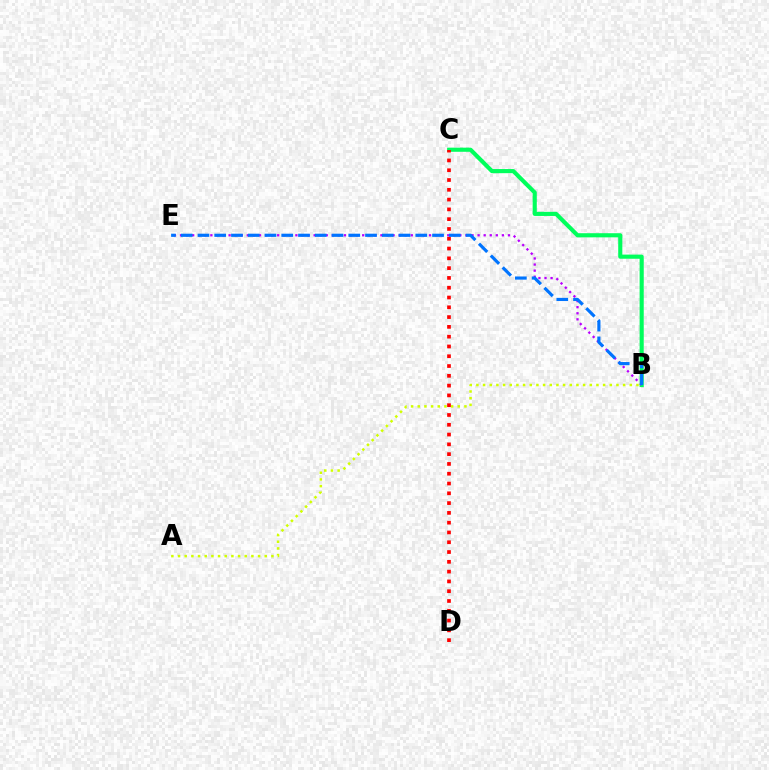{('B', 'C'): [{'color': '#00ff5c', 'line_style': 'solid', 'thickness': 2.97}], ('A', 'B'): [{'color': '#d1ff00', 'line_style': 'dotted', 'thickness': 1.81}], ('B', 'E'): [{'color': '#b900ff', 'line_style': 'dotted', 'thickness': 1.65}, {'color': '#0074ff', 'line_style': 'dashed', 'thickness': 2.28}], ('C', 'D'): [{'color': '#ff0000', 'line_style': 'dotted', 'thickness': 2.66}]}